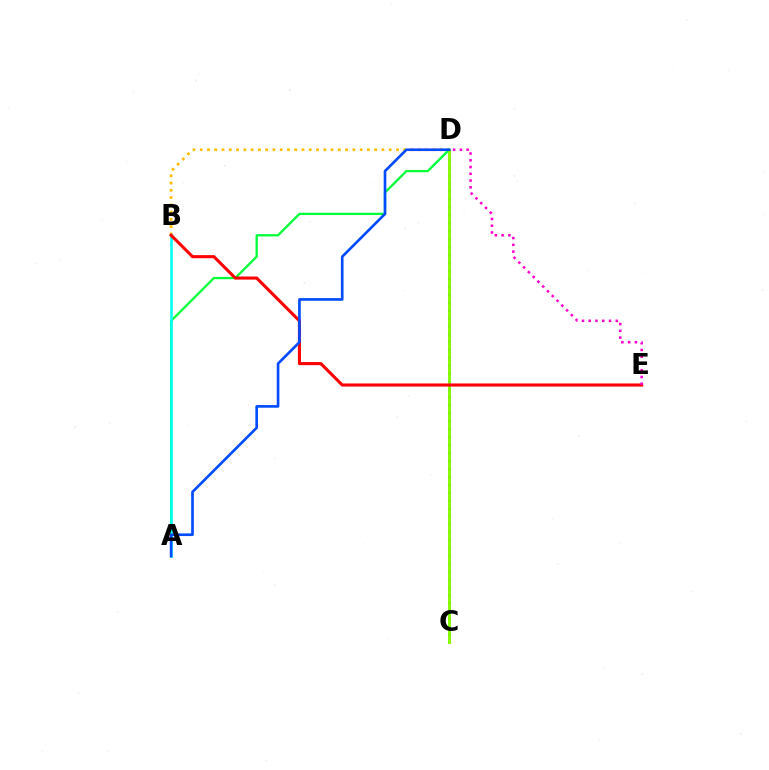{('A', 'D'): [{'color': '#00ff39', 'line_style': 'solid', 'thickness': 1.66}, {'color': '#004bff', 'line_style': 'solid', 'thickness': 1.91}], ('C', 'D'): [{'color': '#7200ff', 'line_style': 'dotted', 'thickness': 2.15}, {'color': '#84ff00', 'line_style': 'solid', 'thickness': 2.06}], ('B', 'D'): [{'color': '#ffbd00', 'line_style': 'dotted', 'thickness': 1.97}], ('A', 'B'): [{'color': '#00fff6', 'line_style': 'solid', 'thickness': 1.83}], ('B', 'E'): [{'color': '#ff0000', 'line_style': 'solid', 'thickness': 2.22}], ('D', 'E'): [{'color': '#ff00cf', 'line_style': 'dotted', 'thickness': 1.83}]}